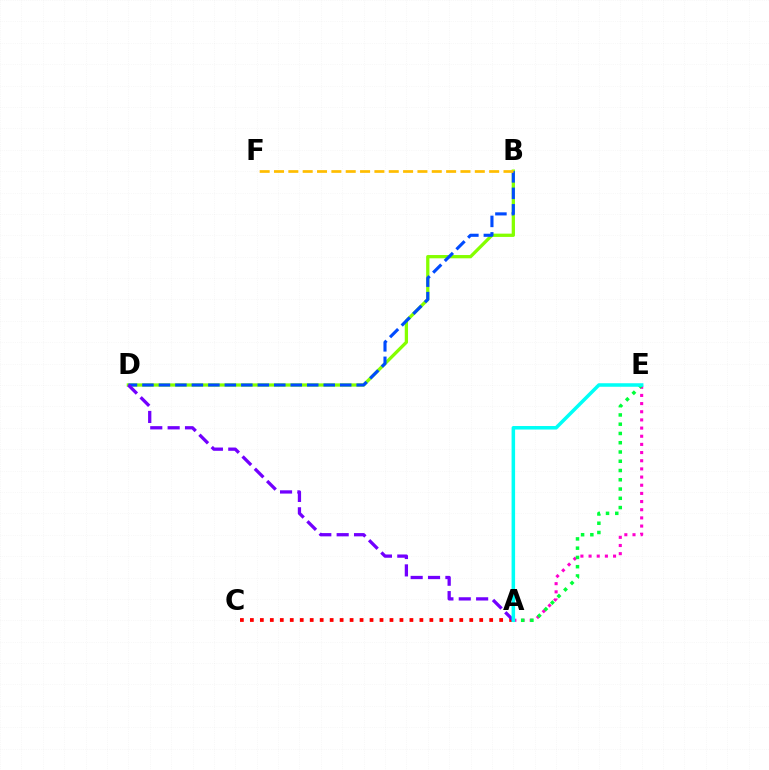{('B', 'D'): [{'color': '#84ff00', 'line_style': 'solid', 'thickness': 2.36}, {'color': '#004bff', 'line_style': 'dashed', 'thickness': 2.24}], ('A', 'E'): [{'color': '#ff00cf', 'line_style': 'dotted', 'thickness': 2.22}, {'color': '#00ff39', 'line_style': 'dotted', 'thickness': 2.52}, {'color': '#00fff6', 'line_style': 'solid', 'thickness': 2.54}], ('A', 'C'): [{'color': '#ff0000', 'line_style': 'dotted', 'thickness': 2.71}], ('A', 'D'): [{'color': '#7200ff', 'line_style': 'dashed', 'thickness': 2.36}], ('B', 'F'): [{'color': '#ffbd00', 'line_style': 'dashed', 'thickness': 1.95}]}